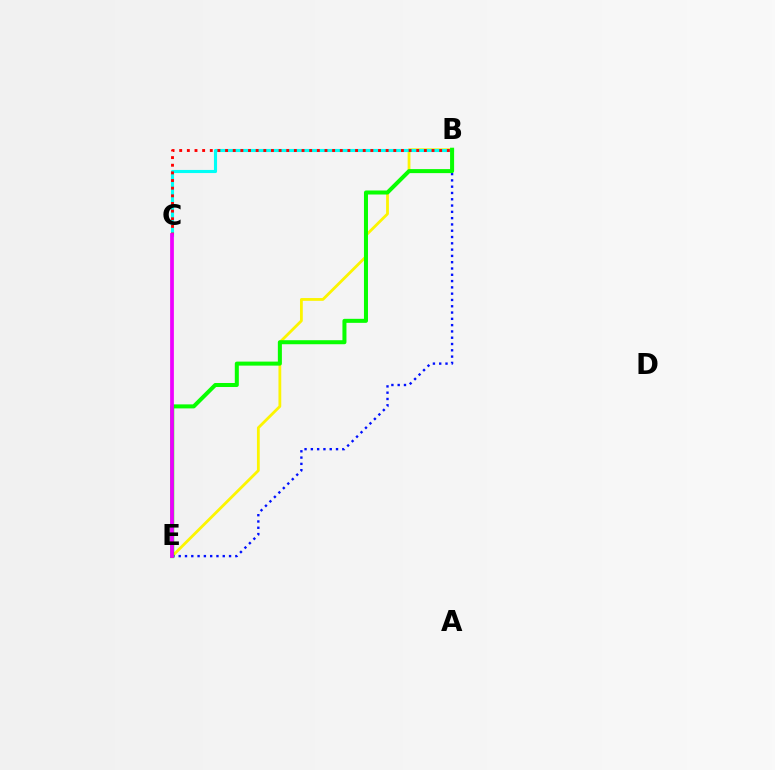{('B', 'E'): [{'color': '#fcf500', 'line_style': 'solid', 'thickness': 2.01}, {'color': '#0010ff', 'line_style': 'dotted', 'thickness': 1.71}, {'color': '#08ff00', 'line_style': 'solid', 'thickness': 2.89}], ('B', 'C'): [{'color': '#00fff6', 'line_style': 'solid', 'thickness': 2.24}, {'color': '#ff0000', 'line_style': 'dotted', 'thickness': 2.08}], ('C', 'E'): [{'color': '#ee00ff', 'line_style': 'solid', 'thickness': 2.7}]}